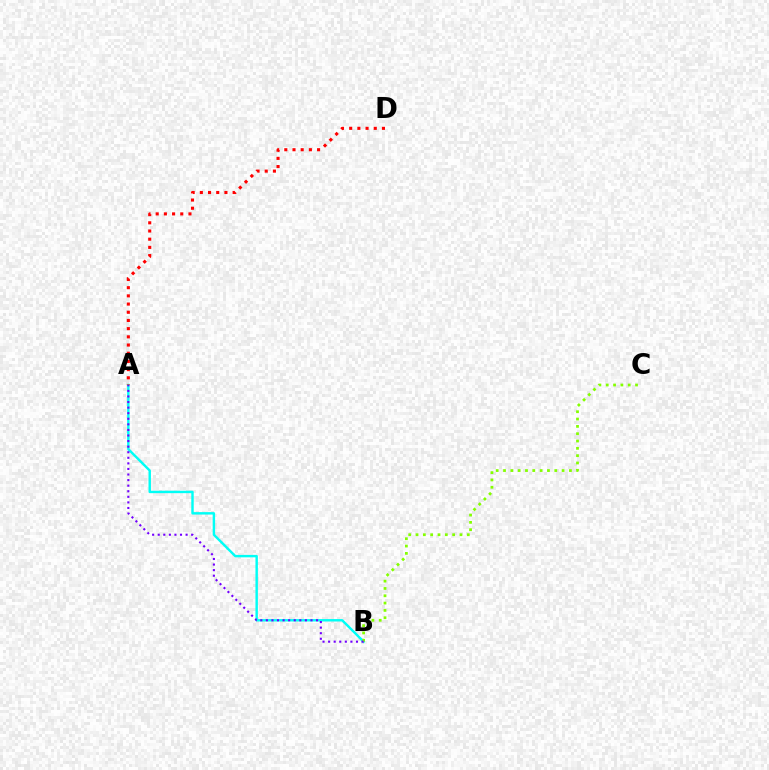{('A', 'B'): [{'color': '#00fff6', 'line_style': 'solid', 'thickness': 1.75}, {'color': '#7200ff', 'line_style': 'dotted', 'thickness': 1.51}], ('A', 'D'): [{'color': '#ff0000', 'line_style': 'dotted', 'thickness': 2.23}], ('B', 'C'): [{'color': '#84ff00', 'line_style': 'dotted', 'thickness': 1.99}]}